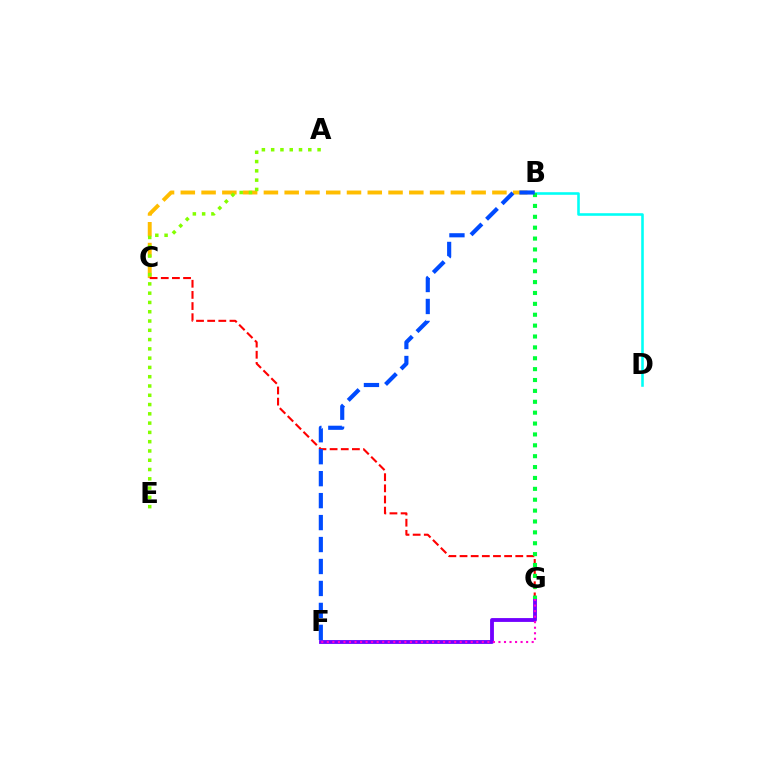{('F', 'G'): [{'color': '#7200ff', 'line_style': 'solid', 'thickness': 2.76}, {'color': '#ff00cf', 'line_style': 'dotted', 'thickness': 1.5}], ('B', 'C'): [{'color': '#ffbd00', 'line_style': 'dashed', 'thickness': 2.82}], ('C', 'G'): [{'color': '#ff0000', 'line_style': 'dashed', 'thickness': 1.51}], ('A', 'E'): [{'color': '#84ff00', 'line_style': 'dotted', 'thickness': 2.52}], ('B', 'D'): [{'color': '#00fff6', 'line_style': 'solid', 'thickness': 1.86}], ('B', 'G'): [{'color': '#00ff39', 'line_style': 'dotted', 'thickness': 2.96}], ('B', 'F'): [{'color': '#004bff', 'line_style': 'dashed', 'thickness': 2.98}]}